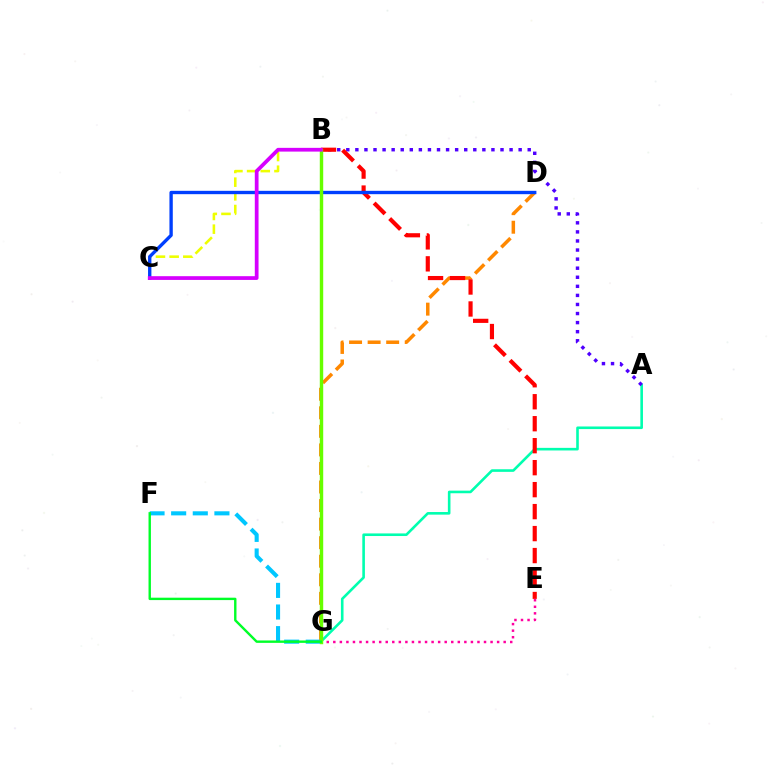{('D', 'G'): [{'color': '#ff8800', 'line_style': 'dashed', 'thickness': 2.52}], ('A', 'G'): [{'color': '#00ffaf', 'line_style': 'solid', 'thickness': 1.87}], ('E', 'G'): [{'color': '#ff00a0', 'line_style': 'dotted', 'thickness': 1.78}], ('B', 'C'): [{'color': '#eeff00', 'line_style': 'dashed', 'thickness': 1.86}, {'color': '#d600ff', 'line_style': 'solid', 'thickness': 2.69}], ('A', 'B'): [{'color': '#4f00ff', 'line_style': 'dotted', 'thickness': 2.46}], ('F', 'G'): [{'color': '#00c7ff', 'line_style': 'dashed', 'thickness': 2.94}, {'color': '#00ff27', 'line_style': 'solid', 'thickness': 1.72}], ('B', 'E'): [{'color': '#ff0000', 'line_style': 'dashed', 'thickness': 2.99}], ('C', 'D'): [{'color': '#003fff', 'line_style': 'solid', 'thickness': 2.41}], ('B', 'G'): [{'color': '#66ff00', 'line_style': 'solid', 'thickness': 2.47}]}